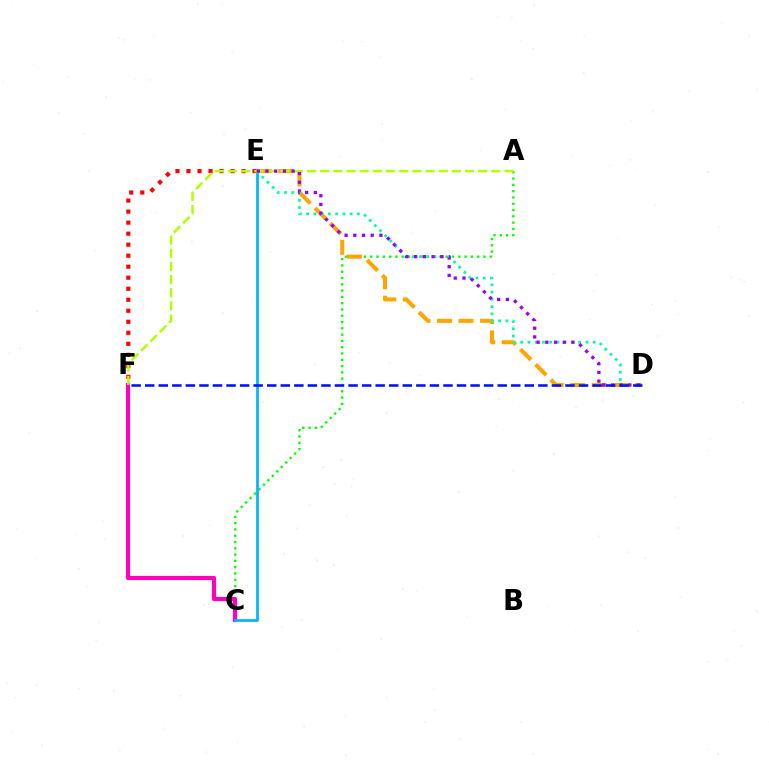{('A', 'C'): [{'color': '#08ff00', 'line_style': 'dotted', 'thickness': 1.71}], ('C', 'F'): [{'color': '#ff00bd', 'line_style': 'solid', 'thickness': 2.99}], ('D', 'E'): [{'color': '#ffa500', 'line_style': 'dashed', 'thickness': 2.93}, {'color': '#00ff9d', 'line_style': 'dotted', 'thickness': 1.97}, {'color': '#9b00ff', 'line_style': 'dotted', 'thickness': 2.37}], ('E', 'F'): [{'color': '#ff0000', 'line_style': 'dotted', 'thickness': 2.99}], ('C', 'E'): [{'color': '#00b5ff', 'line_style': 'solid', 'thickness': 1.96}], ('A', 'F'): [{'color': '#b3ff00', 'line_style': 'dashed', 'thickness': 1.79}], ('D', 'F'): [{'color': '#0010ff', 'line_style': 'dashed', 'thickness': 1.84}]}